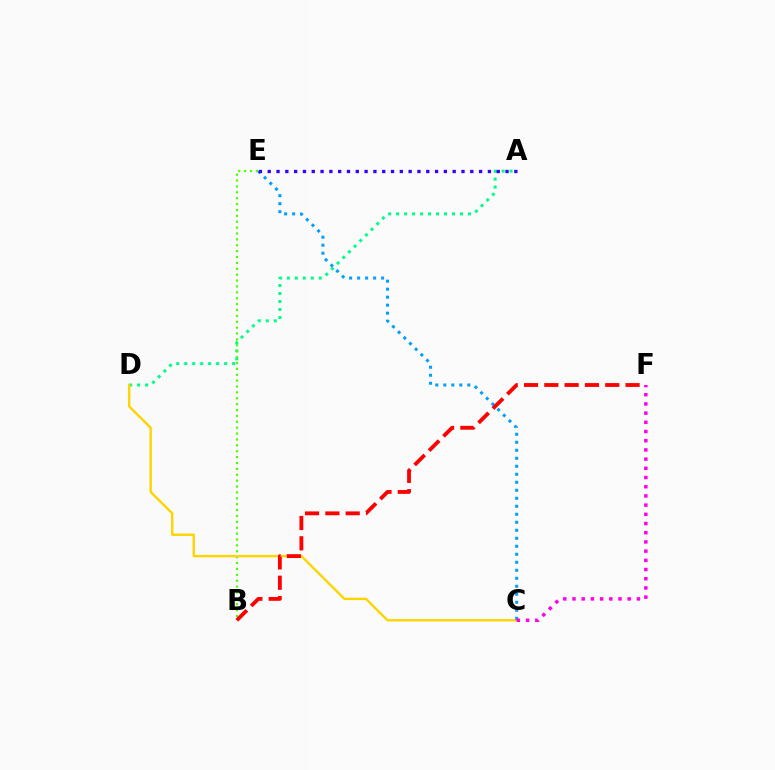{('A', 'D'): [{'color': '#00ff86', 'line_style': 'dotted', 'thickness': 2.17}], ('B', 'E'): [{'color': '#4fff00', 'line_style': 'dotted', 'thickness': 1.6}], ('C', 'D'): [{'color': '#ffd500', 'line_style': 'solid', 'thickness': 1.73}], ('C', 'E'): [{'color': '#009eff', 'line_style': 'dotted', 'thickness': 2.17}], ('A', 'E'): [{'color': '#3700ff', 'line_style': 'dotted', 'thickness': 2.39}], ('B', 'F'): [{'color': '#ff0000', 'line_style': 'dashed', 'thickness': 2.76}], ('C', 'F'): [{'color': '#ff00ed', 'line_style': 'dotted', 'thickness': 2.5}]}